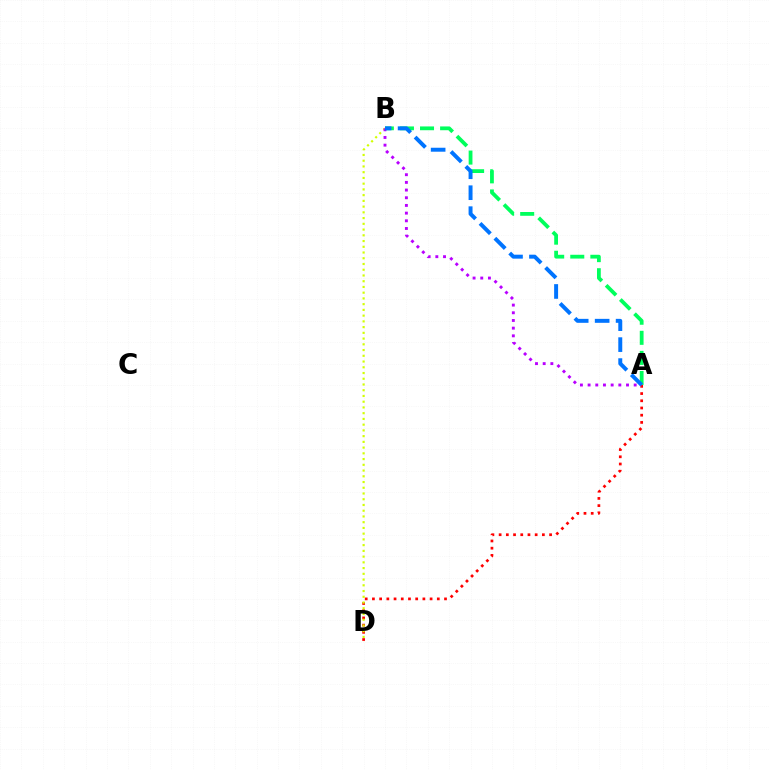{('A', 'B'): [{'color': '#00ff5c', 'line_style': 'dashed', 'thickness': 2.73}, {'color': '#b900ff', 'line_style': 'dotted', 'thickness': 2.09}, {'color': '#0074ff', 'line_style': 'dashed', 'thickness': 2.85}], ('A', 'D'): [{'color': '#ff0000', 'line_style': 'dotted', 'thickness': 1.96}], ('B', 'D'): [{'color': '#d1ff00', 'line_style': 'dotted', 'thickness': 1.56}]}